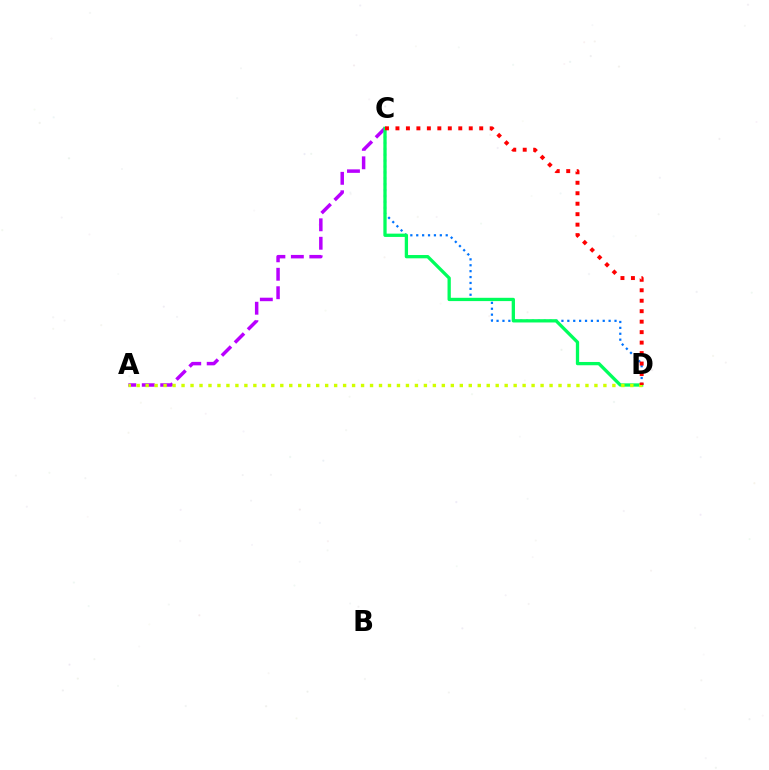{('C', 'D'): [{'color': '#0074ff', 'line_style': 'dotted', 'thickness': 1.6}, {'color': '#00ff5c', 'line_style': 'solid', 'thickness': 2.37}, {'color': '#ff0000', 'line_style': 'dotted', 'thickness': 2.85}], ('A', 'C'): [{'color': '#b900ff', 'line_style': 'dashed', 'thickness': 2.51}], ('A', 'D'): [{'color': '#d1ff00', 'line_style': 'dotted', 'thickness': 2.44}]}